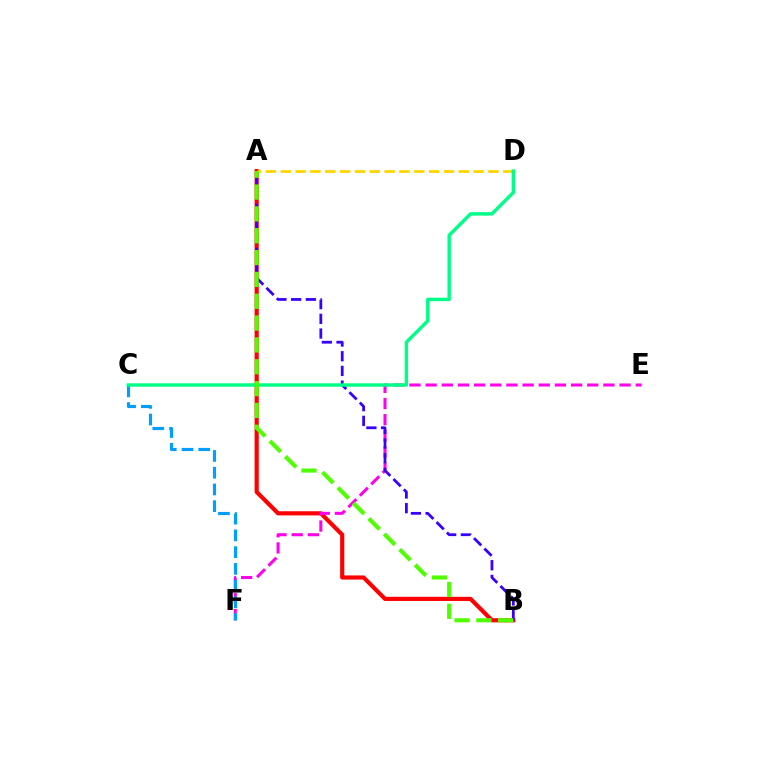{('A', 'B'): [{'color': '#ff0000', 'line_style': 'solid', 'thickness': 2.99}, {'color': '#3700ff', 'line_style': 'dashed', 'thickness': 2.0}, {'color': '#4fff00', 'line_style': 'dashed', 'thickness': 2.97}], ('E', 'F'): [{'color': '#ff00ed', 'line_style': 'dashed', 'thickness': 2.2}], ('C', 'F'): [{'color': '#009eff', 'line_style': 'dashed', 'thickness': 2.27}], ('A', 'D'): [{'color': '#ffd500', 'line_style': 'dashed', 'thickness': 2.02}], ('C', 'D'): [{'color': '#00ff86', 'line_style': 'solid', 'thickness': 2.47}]}